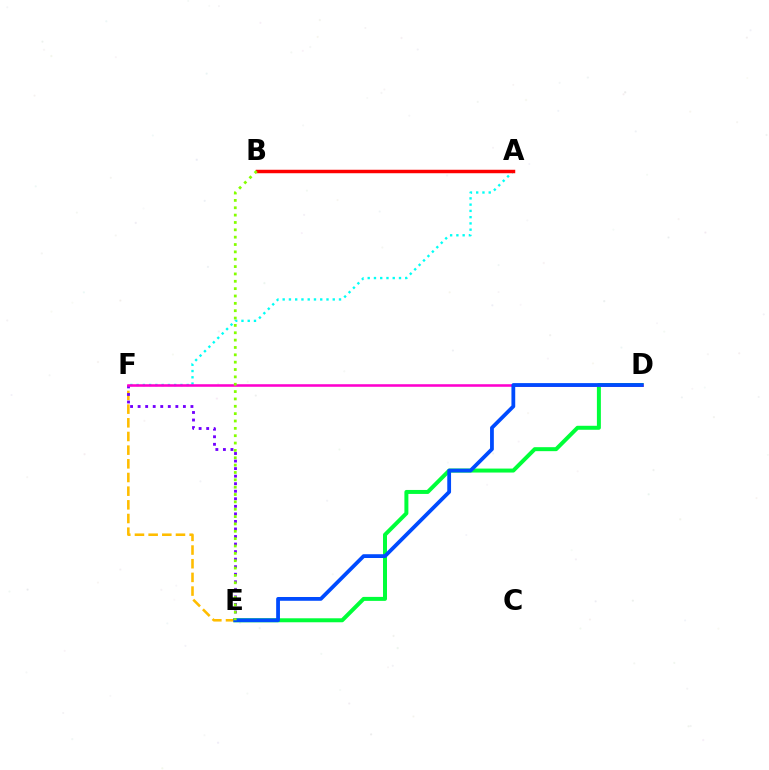{('A', 'F'): [{'color': '#00fff6', 'line_style': 'dotted', 'thickness': 1.7}], ('A', 'B'): [{'color': '#ff0000', 'line_style': 'solid', 'thickness': 2.5}], ('D', 'E'): [{'color': '#00ff39', 'line_style': 'solid', 'thickness': 2.87}, {'color': '#004bff', 'line_style': 'solid', 'thickness': 2.73}], ('E', 'F'): [{'color': '#ffbd00', 'line_style': 'dashed', 'thickness': 1.86}, {'color': '#7200ff', 'line_style': 'dotted', 'thickness': 2.05}], ('D', 'F'): [{'color': '#ff00cf', 'line_style': 'solid', 'thickness': 1.84}], ('B', 'E'): [{'color': '#84ff00', 'line_style': 'dotted', 'thickness': 2.0}]}